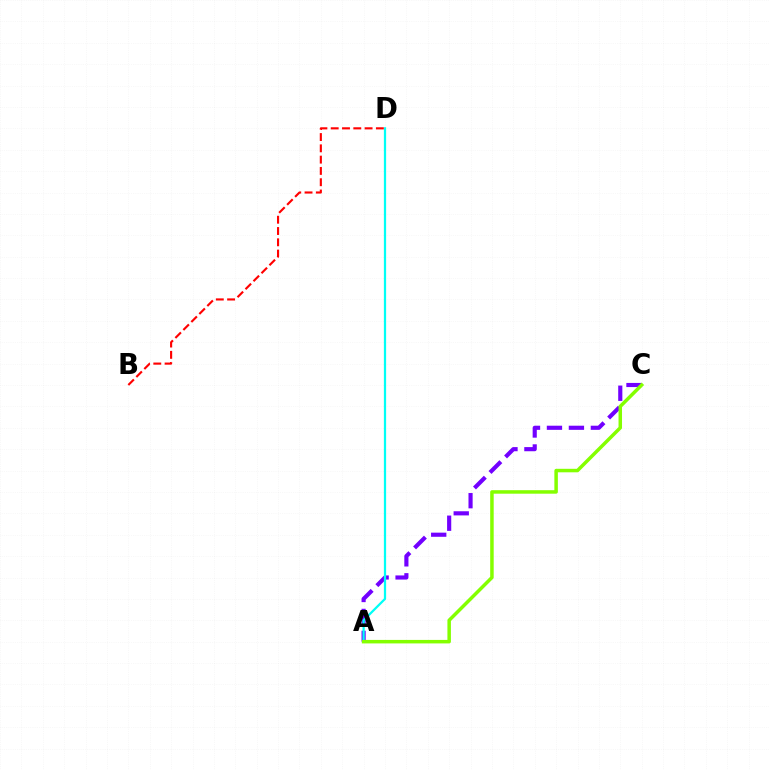{('A', 'C'): [{'color': '#7200ff', 'line_style': 'dashed', 'thickness': 2.98}, {'color': '#84ff00', 'line_style': 'solid', 'thickness': 2.52}], ('A', 'D'): [{'color': '#00fff6', 'line_style': 'solid', 'thickness': 1.61}], ('B', 'D'): [{'color': '#ff0000', 'line_style': 'dashed', 'thickness': 1.53}]}